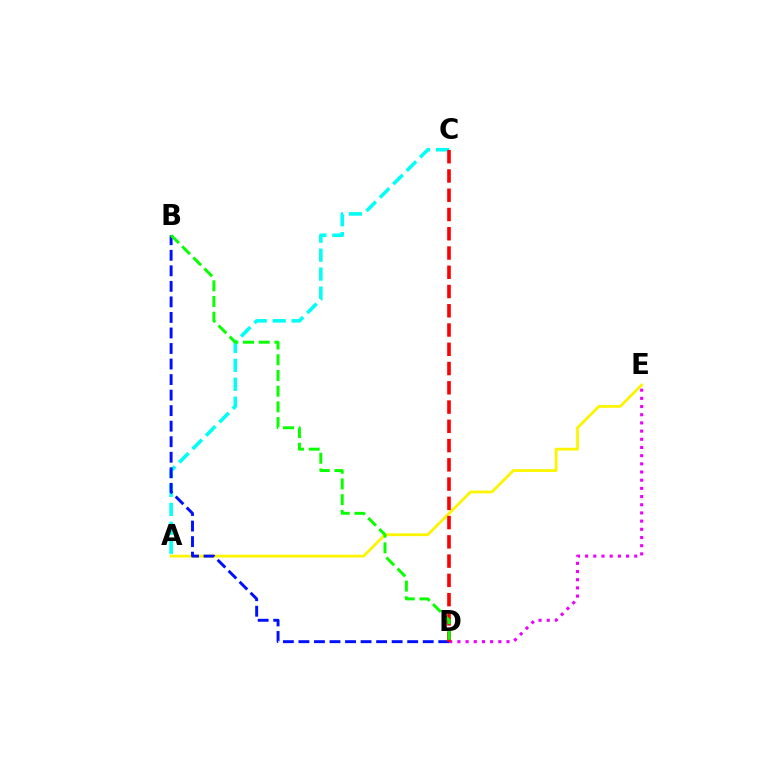{('A', 'C'): [{'color': '#00fff6', 'line_style': 'dashed', 'thickness': 2.58}], ('A', 'E'): [{'color': '#fcf500', 'line_style': 'solid', 'thickness': 2.01}], ('D', 'E'): [{'color': '#ee00ff', 'line_style': 'dotted', 'thickness': 2.22}], ('B', 'D'): [{'color': '#0010ff', 'line_style': 'dashed', 'thickness': 2.11}, {'color': '#08ff00', 'line_style': 'dashed', 'thickness': 2.13}], ('C', 'D'): [{'color': '#ff0000', 'line_style': 'dashed', 'thickness': 2.62}]}